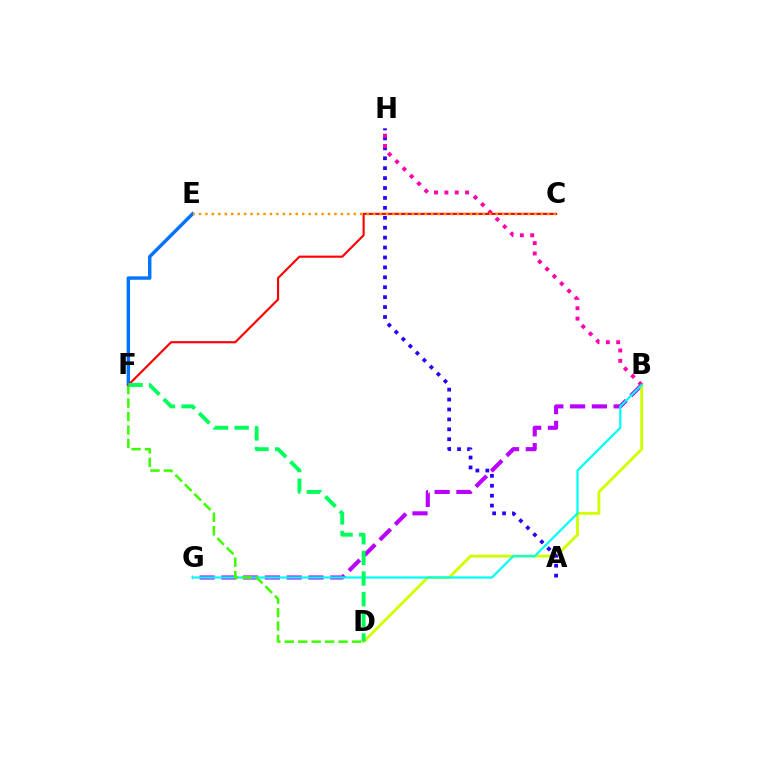{('B', 'G'): [{'color': '#b900ff', 'line_style': 'dashed', 'thickness': 2.96}, {'color': '#00fff6', 'line_style': 'solid', 'thickness': 1.6}], ('E', 'F'): [{'color': '#0074ff', 'line_style': 'solid', 'thickness': 2.46}], ('B', 'D'): [{'color': '#d1ff00', 'line_style': 'solid', 'thickness': 2.06}], ('A', 'H'): [{'color': '#2500ff', 'line_style': 'dotted', 'thickness': 2.7}], ('B', 'H'): [{'color': '#ff00ac', 'line_style': 'dotted', 'thickness': 2.81}], ('D', 'F'): [{'color': '#3dff00', 'line_style': 'dashed', 'thickness': 1.83}, {'color': '#00ff5c', 'line_style': 'dashed', 'thickness': 2.8}], ('C', 'F'): [{'color': '#ff0000', 'line_style': 'solid', 'thickness': 1.54}], ('C', 'E'): [{'color': '#ff9400', 'line_style': 'dotted', 'thickness': 1.75}]}